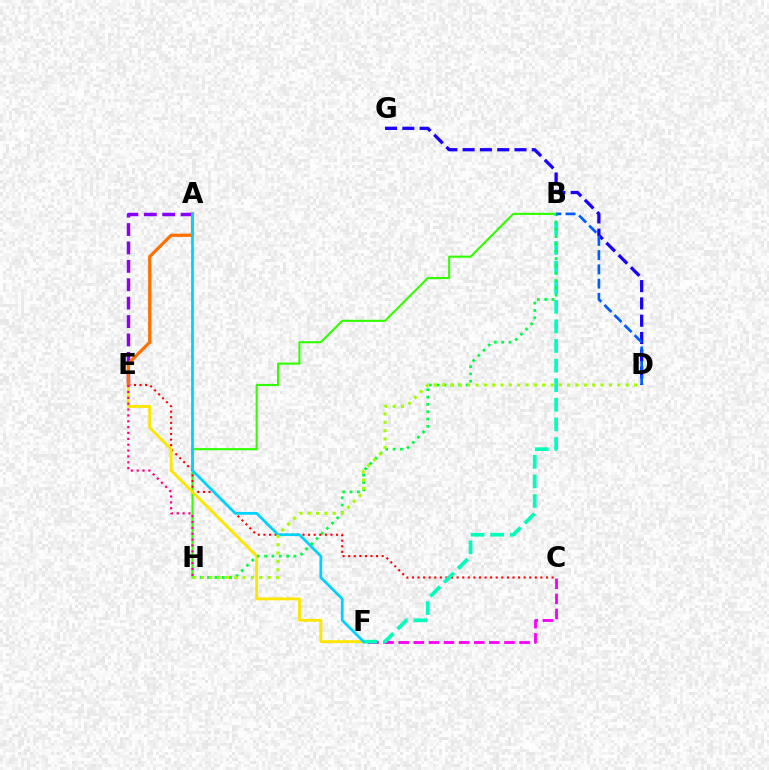{('B', 'H'): [{'color': '#31ff00', 'line_style': 'solid', 'thickness': 1.52}, {'color': '#00ff45', 'line_style': 'dotted', 'thickness': 1.99}], ('D', 'G'): [{'color': '#1900ff', 'line_style': 'dashed', 'thickness': 2.35}], ('A', 'E'): [{'color': '#8a00ff', 'line_style': 'dashed', 'thickness': 2.5}, {'color': '#ff7000', 'line_style': 'solid', 'thickness': 2.32}], ('C', 'E'): [{'color': '#ff0000', 'line_style': 'dotted', 'thickness': 1.52}], ('C', 'F'): [{'color': '#fa00f9', 'line_style': 'dashed', 'thickness': 2.05}], ('E', 'F'): [{'color': '#ffe600', 'line_style': 'solid', 'thickness': 2.08}], ('B', 'F'): [{'color': '#00ffbb', 'line_style': 'dashed', 'thickness': 2.66}], ('A', 'F'): [{'color': '#00d3ff', 'line_style': 'solid', 'thickness': 2.01}], ('B', 'D'): [{'color': '#005dff', 'line_style': 'dashed', 'thickness': 1.94}], ('D', 'H'): [{'color': '#a2ff00', 'line_style': 'dotted', 'thickness': 2.27}], ('E', 'H'): [{'color': '#ff0088', 'line_style': 'dotted', 'thickness': 1.59}]}